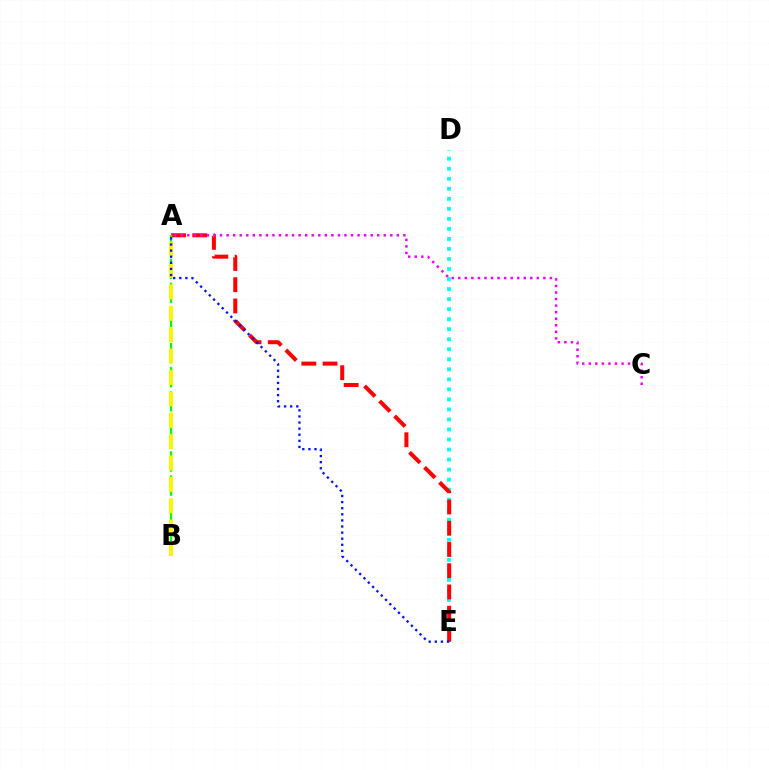{('D', 'E'): [{'color': '#00fff6', 'line_style': 'dotted', 'thickness': 2.73}], ('A', 'E'): [{'color': '#ff0000', 'line_style': 'dashed', 'thickness': 2.88}, {'color': '#0010ff', 'line_style': 'dotted', 'thickness': 1.66}], ('A', 'B'): [{'color': '#08ff00', 'line_style': 'dashed', 'thickness': 1.64}, {'color': '#fcf500', 'line_style': 'dashed', 'thickness': 2.91}], ('A', 'C'): [{'color': '#ee00ff', 'line_style': 'dotted', 'thickness': 1.78}]}